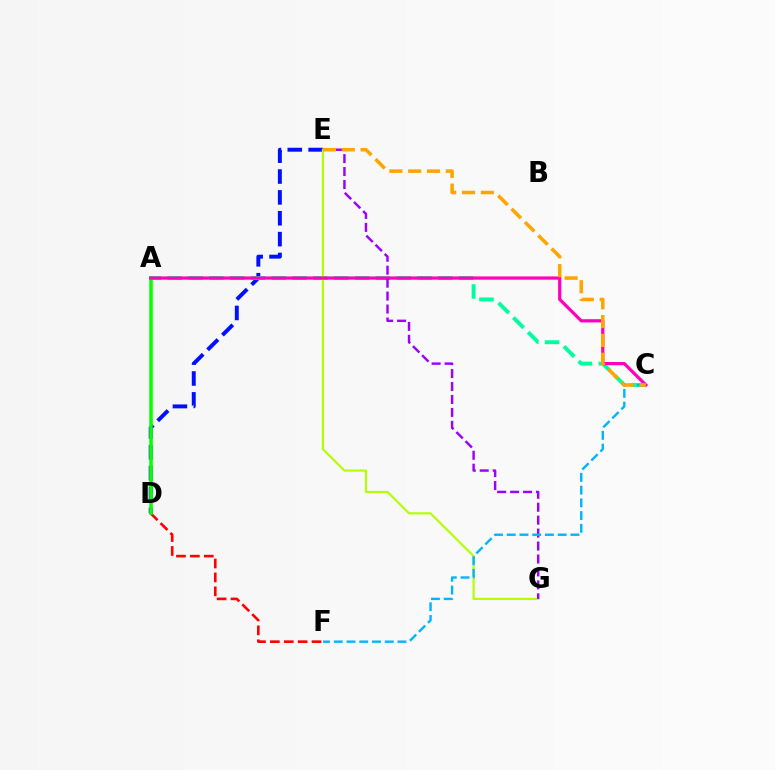{('D', 'E'): [{'color': '#0010ff', 'line_style': 'dashed', 'thickness': 2.83}], ('D', 'F'): [{'color': '#ff0000', 'line_style': 'dashed', 'thickness': 1.89}], ('A', 'C'): [{'color': '#00ff9d', 'line_style': 'dashed', 'thickness': 2.83}, {'color': '#ff00bd', 'line_style': 'solid', 'thickness': 2.33}], ('E', 'G'): [{'color': '#b3ff00', 'line_style': 'solid', 'thickness': 1.55}, {'color': '#9b00ff', 'line_style': 'dashed', 'thickness': 1.76}], ('A', 'D'): [{'color': '#08ff00', 'line_style': 'solid', 'thickness': 2.55}], ('C', 'F'): [{'color': '#00b5ff', 'line_style': 'dashed', 'thickness': 1.73}], ('C', 'E'): [{'color': '#ffa500', 'line_style': 'dashed', 'thickness': 2.55}]}